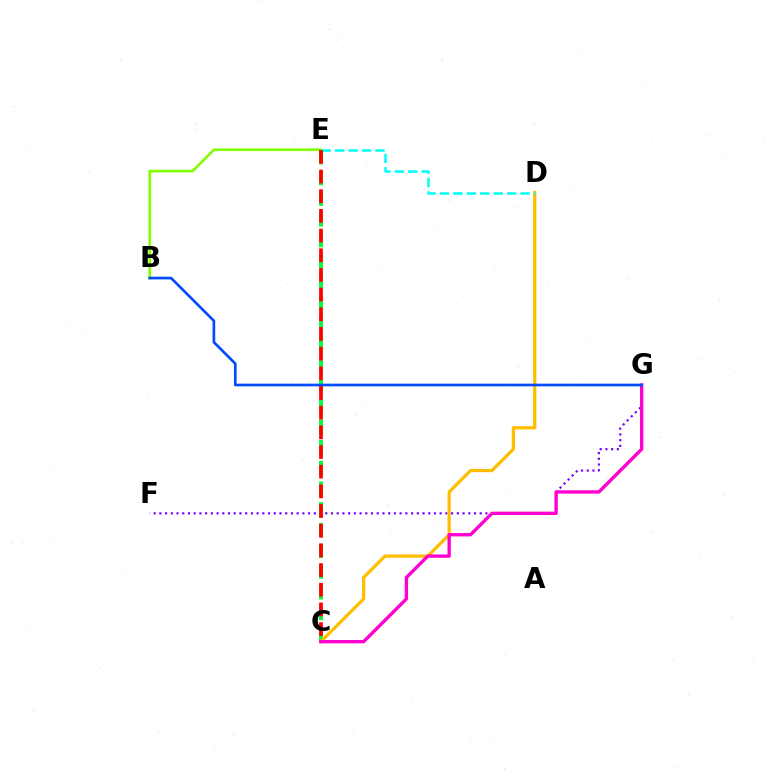{('B', 'E'): [{'color': '#84ff00', 'line_style': 'solid', 'thickness': 1.93}], ('F', 'G'): [{'color': '#7200ff', 'line_style': 'dotted', 'thickness': 1.55}], ('C', 'E'): [{'color': '#00ff39', 'line_style': 'dashed', 'thickness': 2.81}, {'color': '#ff0000', 'line_style': 'dashed', 'thickness': 2.67}], ('C', 'D'): [{'color': '#ffbd00', 'line_style': 'solid', 'thickness': 2.33}], ('C', 'G'): [{'color': '#ff00cf', 'line_style': 'solid', 'thickness': 2.41}], ('D', 'E'): [{'color': '#00fff6', 'line_style': 'dashed', 'thickness': 1.83}], ('B', 'G'): [{'color': '#004bff', 'line_style': 'solid', 'thickness': 1.93}]}